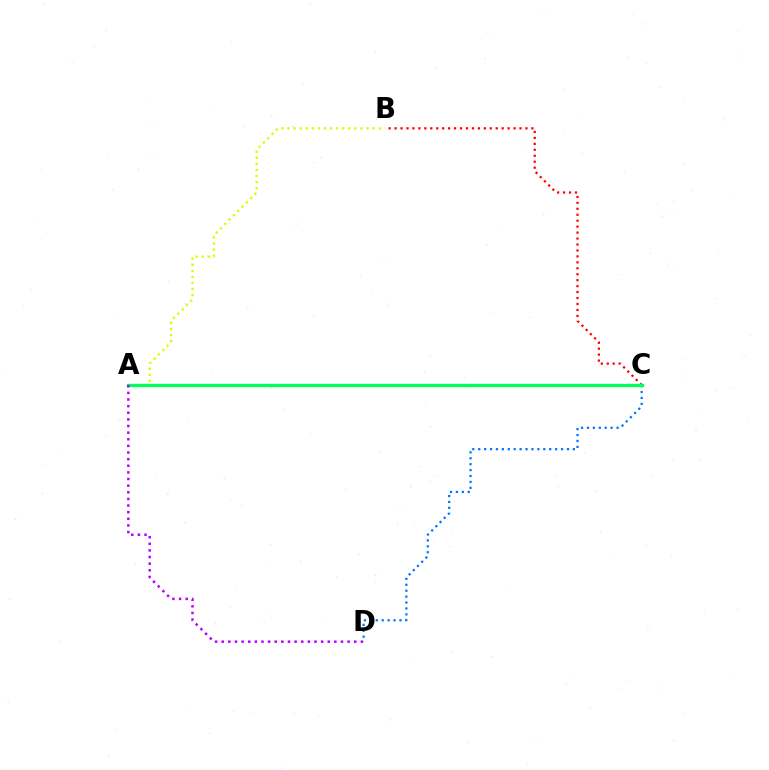{('C', 'D'): [{'color': '#0074ff', 'line_style': 'dotted', 'thickness': 1.61}], ('B', 'C'): [{'color': '#ff0000', 'line_style': 'dotted', 'thickness': 1.62}], ('A', 'B'): [{'color': '#d1ff00', 'line_style': 'dotted', 'thickness': 1.65}], ('A', 'C'): [{'color': '#00ff5c', 'line_style': 'solid', 'thickness': 2.39}], ('A', 'D'): [{'color': '#b900ff', 'line_style': 'dotted', 'thickness': 1.8}]}